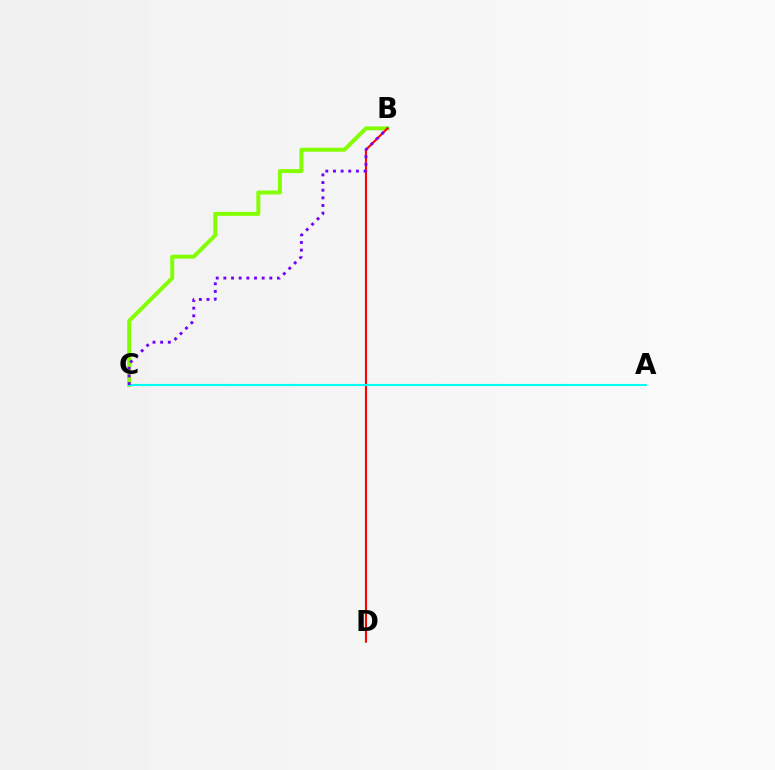{('B', 'C'): [{'color': '#84ff00', 'line_style': 'solid', 'thickness': 2.85}, {'color': '#7200ff', 'line_style': 'dotted', 'thickness': 2.08}], ('B', 'D'): [{'color': '#ff0000', 'line_style': 'solid', 'thickness': 1.5}], ('A', 'C'): [{'color': '#00fff6', 'line_style': 'solid', 'thickness': 1.52}]}